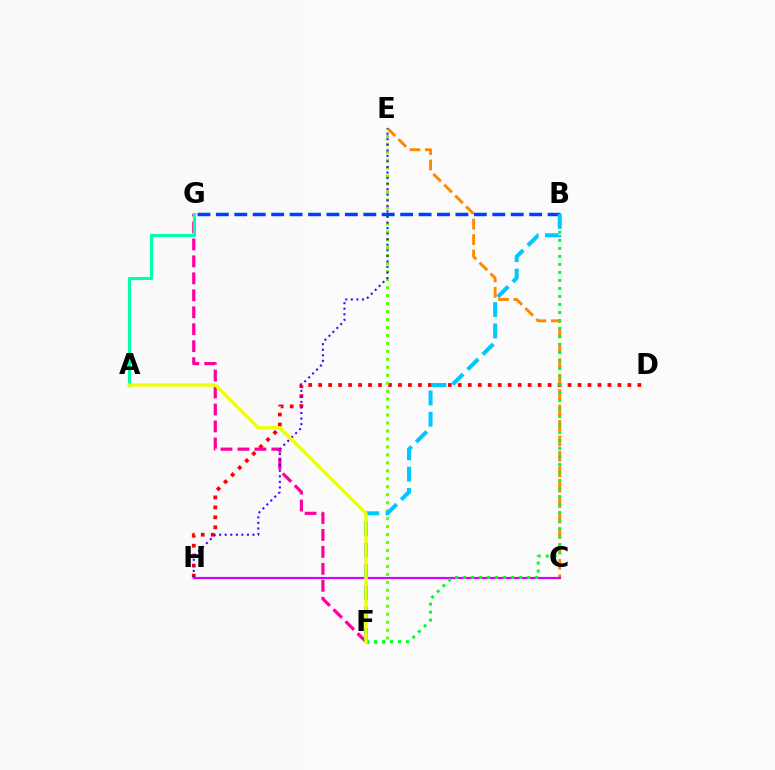{('C', 'E'): [{'color': '#ff8800', 'line_style': 'dashed', 'thickness': 2.1}], ('D', 'H'): [{'color': '#ff0000', 'line_style': 'dotted', 'thickness': 2.71}], ('E', 'F'): [{'color': '#66ff00', 'line_style': 'dotted', 'thickness': 2.16}], ('F', 'G'): [{'color': '#ff00a0', 'line_style': 'dashed', 'thickness': 2.3}], ('E', 'H'): [{'color': '#4f00ff', 'line_style': 'dotted', 'thickness': 1.51}], ('C', 'H'): [{'color': '#d600ff', 'line_style': 'solid', 'thickness': 1.57}], ('B', 'G'): [{'color': '#003fff', 'line_style': 'dashed', 'thickness': 2.5}], ('B', 'F'): [{'color': '#00ff27', 'line_style': 'dotted', 'thickness': 2.18}, {'color': '#00c7ff', 'line_style': 'dashed', 'thickness': 2.89}], ('A', 'G'): [{'color': '#00ffaf', 'line_style': 'solid', 'thickness': 2.24}], ('A', 'F'): [{'color': '#eeff00', 'line_style': 'solid', 'thickness': 2.37}]}